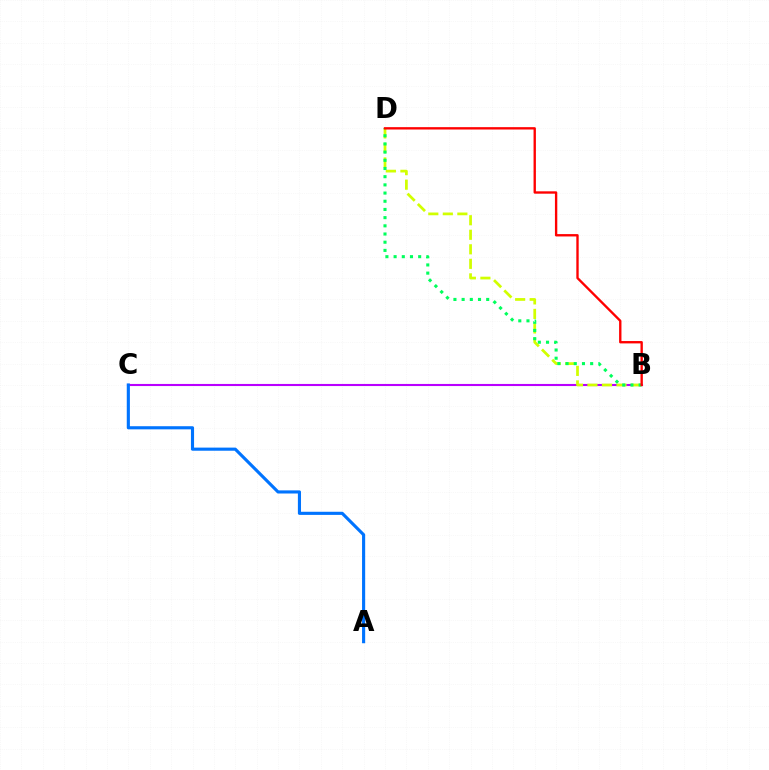{('B', 'C'): [{'color': '#b900ff', 'line_style': 'solid', 'thickness': 1.51}], ('B', 'D'): [{'color': '#d1ff00', 'line_style': 'dashed', 'thickness': 1.97}, {'color': '#00ff5c', 'line_style': 'dotted', 'thickness': 2.23}, {'color': '#ff0000', 'line_style': 'solid', 'thickness': 1.7}], ('A', 'C'): [{'color': '#0074ff', 'line_style': 'solid', 'thickness': 2.25}]}